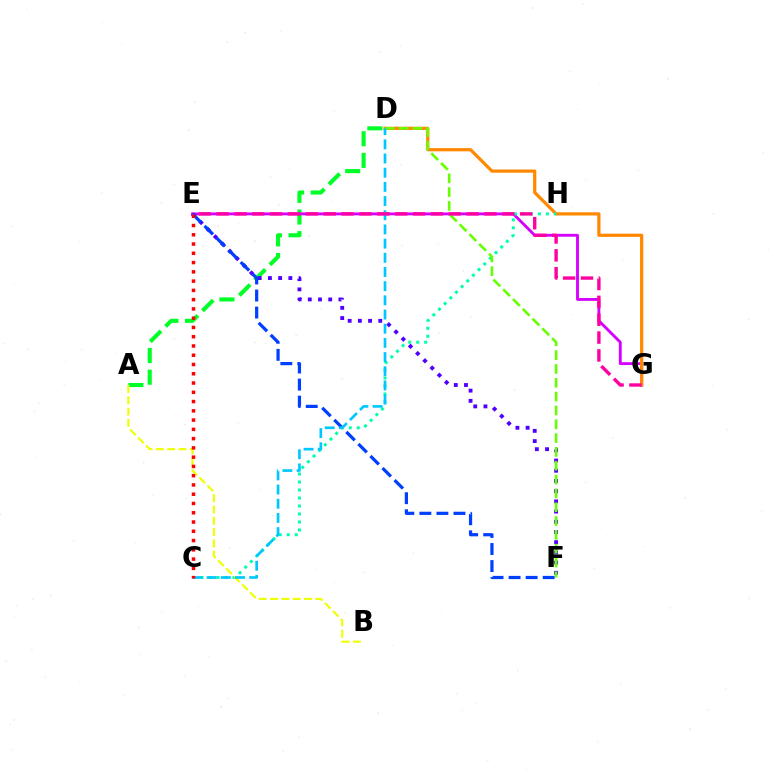{('A', 'D'): [{'color': '#00ff27', 'line_style': 'dashed', 'thickness': 2.94}], ('E', 'G'): [{'color': '#d600ff', 'line_style': 'solid', 'thickness': 2.06}, {'color': '#ff00a0', 'line_style': 'dashed', 'thickness': 2.43}], ('D', 'G'): [{'color': '#ff8800', 'line_style': 'solid', 'thickness': 2.32}], ('E', 'F'): [{'color': '#4f00ff', 'line_style': 'dotted', 'thickness': 2.77}, {'color': '#003fff', 'line_style': 'dashed', 'thickness': 2.32}], ('C', 'H'): [{'color': '#00ffaf', 'line_style': 'dotted', 'thickness': 2.17}], ('D', 'F'): [{'color': '#66ff00', 'line_style': 'dashed', 'thickness': 1.88}], ('A', 'B'): [{'color': '#eeff00', 'line_style': 'dashed', 'thickness': 1.54}], ('C', 'D'): [{'color': '#00c7ff', 'line_style': 'dashed', 'thickness': 1.93}], ('C', 'E'): [{'color': '#ff0000', 'line_style': 'dotted', 'thickness': 2.52}]}